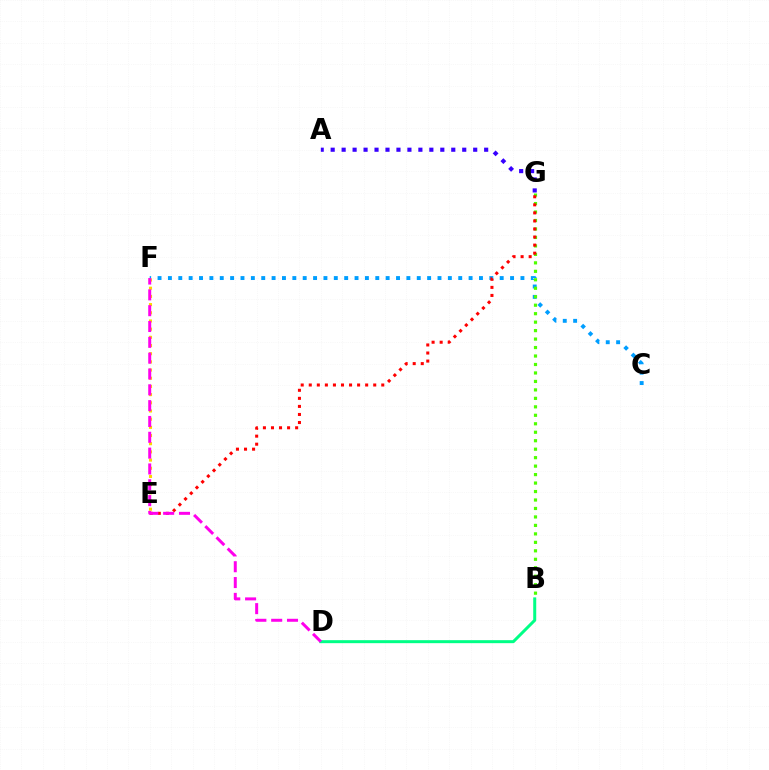{('C', 'F'): [{'color': '#009eff', 'line_style': 'dotted', 'thickness': 2.82}], ('B', 'G'): [{'color': '#4fff00', 'line_style': 'dotted', 'thickness': 2.3}], ('A', 'G'): [{'color': '#3700ff', 'line_style': 'dotted', 'thickness': 2.98}], ('E', 'F'): [{'color': '#ffd500', 'line_style': 'dotted', 'thickness': 2.22}], ('E', 'G'): [{'color': '#ff0000', 'line_style': 'dotted', 'thickness': 2.19}], ('B', 'D'): [{'color': '#00ff86', 'line_style': 'solid', 'thickness': 2.16}], ('D', 'F'): [{'color': '#ff00ed', 'line_style': 'dashed', 'thickness': 2.15}]}